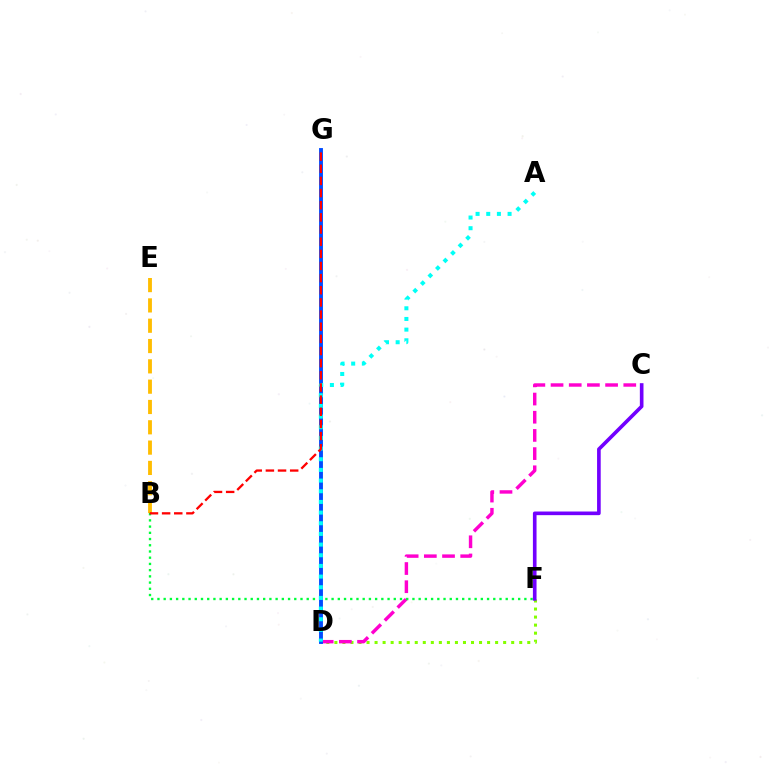{('D', 'F'): [{'color': '#84ff00', 'line_style': 'dotted', 'thickness': 2.18}], ('C', 'D'): [{'color': '#ff00cf', 'line_style': 'dashed', 'thickness': 2.47}], ('B', 'F'): [{'color': '#00ff39', 'line_style': 'dotted', 'thickness': 1.69}], ('D', 'G'): [{'color': '#004bff', 'line_style': 'solid', 'thickness': 2.79}], ('A', 'D'): [{'color': '#00fff6', 'line_style': 'dotted', 'thickness': 2.9}], ('B', 'E'): [{'color': '#ffbd00', 'line_style': 'dashed', 'thickness': 2.76}], ('B', 'G'): [{'color': '#ff0000', 'line_style': 'dashed', 'thickness': 1.65}], ('C', 'F'): [{'color': '#7200ff', 'line_style': 'solid', 'thickness': 2.62}]}